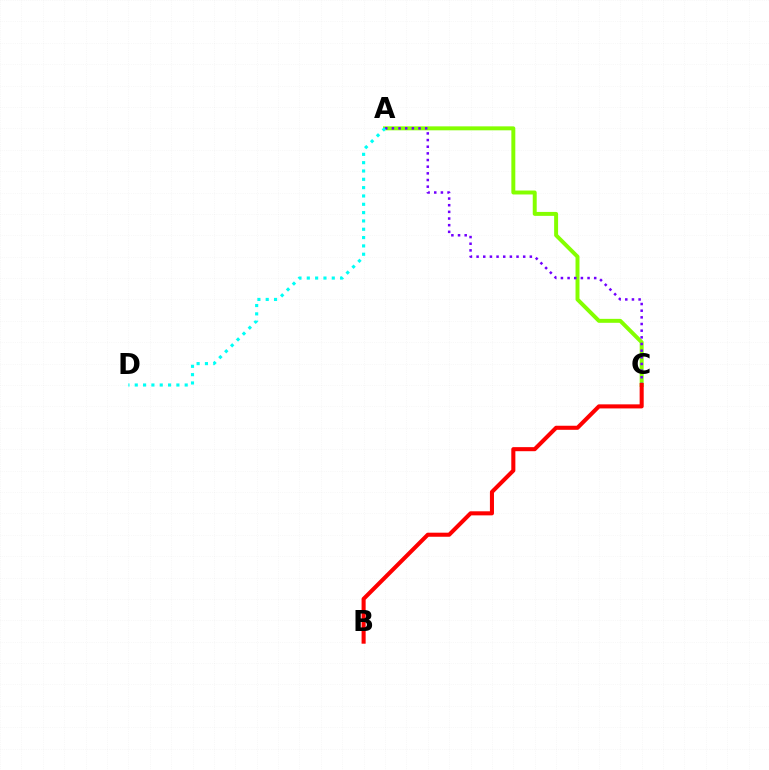{('A', 'C'): [{'color': '#84ff00', 'line_style': 'solid', 'thickness': 2.85}, {'color': '#7200ff', 'line_style': 'dotted', 'thickness': 1.81}], ('A', 'D'): [{'color': '#00fff6', 'line_style': 'dotted', 'thickness': 2.26}], ('B', 'C'): [{'color': '#ff0000', 'line_style': 'solid', 'thickness': 2.93}]}